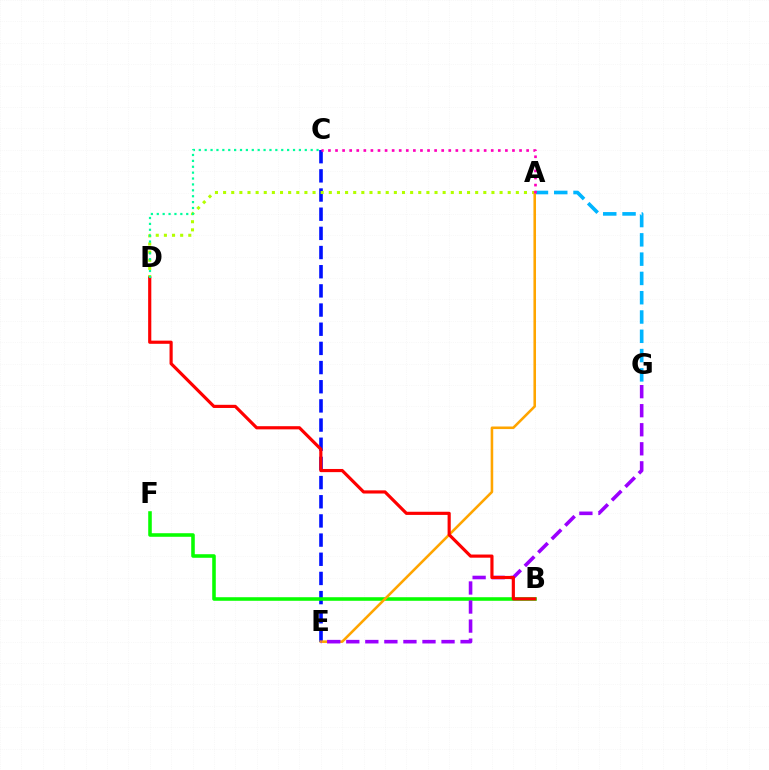{('C', 'E'): [{'color': '#0010ff', 'line_style': 'dashed', 'thickness': 2.6}], ('B', 'F'): [{'color': '#08ff00', 'line_style': 'solid', 'thickness': 2.56}], ('A', 'G'): [{'color': '#00b5ff', 'line_style': 'dashed', 'thickness': 2.62}], ('A', 'D'): [{'color': '#b3ff00', 'line_style': 'dotted', 'thickness': 2.21}], ('A', 'E'): [{'color': '#ffa500', 'line_style': 'solid', 'thickness': 1.85}], ('E', 'G'): [{'color': '#9b00ff', 'line_style': 'dashed', 'thickness': 2.59}], ('B', 'D'): [{'color': '#ff0000', 'line_style': 'solid', 'thickness': 2.28}], ('C', 'D'): [{'color': '#00ff9d', 'line_style': 'dotted', 'thickness': 1.6}], ('A', 'C'): [{'color': '#ff00bd', 'line_style': 'dotted', 'thickness': 1.92}]}